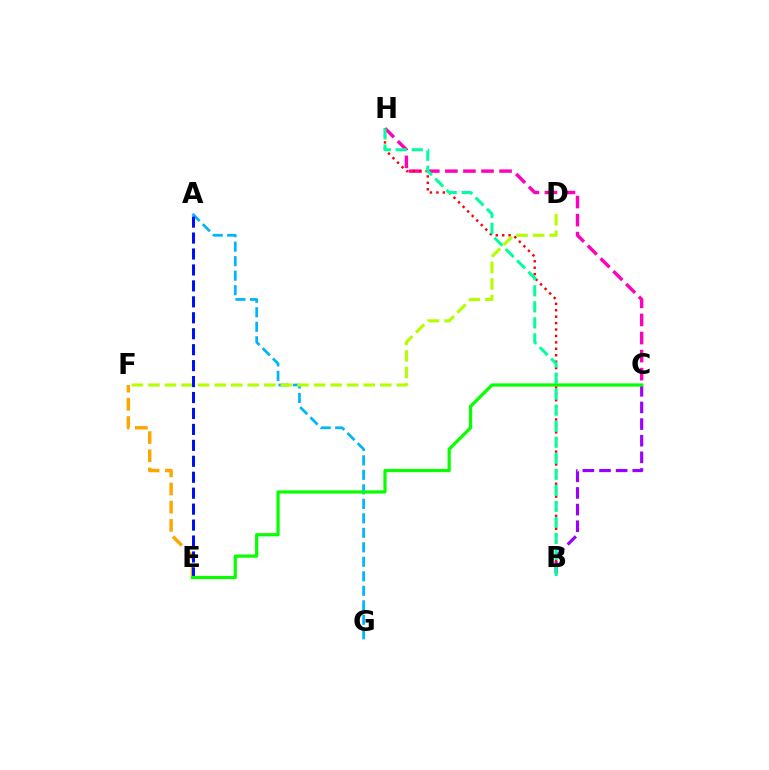{('E', 'F'): [{'color': '#ffa500', 'line_style': 'dashed', 'thickness': 2.47}], ('C', 'H'): [{'color': '#ff00bd', 'line_style': 'dashed', 'thickness': 2.45}], ('A', 'G'): [{'color': '#00b5ff', 'line_style': 'dashed', 'thickness': 1.97}], ('B', 'C'): [{'color': '#9b00ff', 'line_style': 'dashed', 'thickness': 2.26}], ('B', 'H'): [{'color': '#ff0000', 'line_style': 'dotted', 'thickness': 1.75}, {'color': '#00ff9d', 'line_style': 'dashed', 'thickness': 2.18}], ('D', 'F'): [{'color': '#b3ff00', 'line_style': 'dashed', 'thickness': 2.25}], ('A', 'E'): [{'color': '#0010ff', 'line_style': 'dashed', 'thickness': 2.17}], ('C', 'E'): [{'color': '#08ff00', 'line_style': 'solid', 'thickness': 2.31}]}